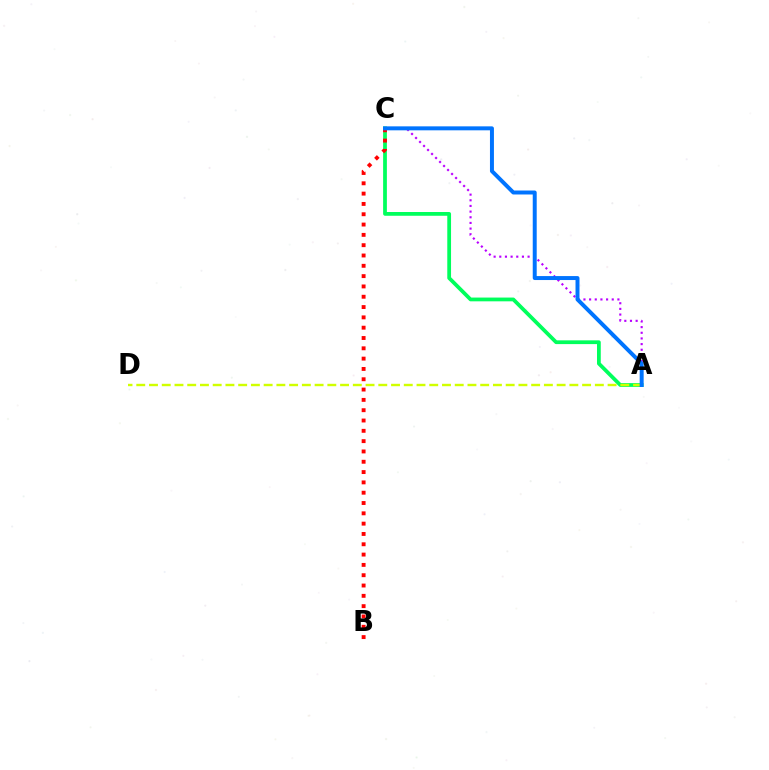{('A', 'C'): [{'color': '#00ff5c', 'line_style': 'solid', 'thickness': 2.71}, {'color': '#b900ff', 'line_style': 'dotted', 'thickness': 1.54}, {'color': '#0074ff', 'line_style': 'solid', 'thickness': 2.86}], ('A', 'D'): [{'color': '#d1ff00', 'line_style': 'dashed', 'thickness': 1.73}], ('B', 'C'): [{'color': '#ff0000', 'line_style': 'dotted', 'thickness': 2.8}]}